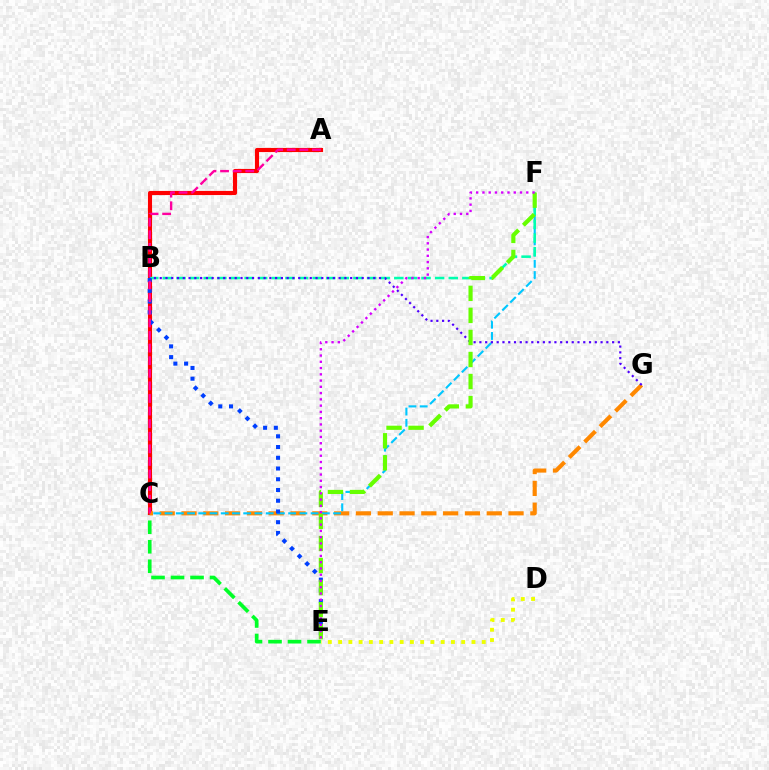{('C', 'E'): [{'color': '#00ff27', 'line_style': 'dashed', 'thickness': 2.65}], ('A', 'C'): [{'color': '#ff0000', 'line_style': 'solid', 'thickness': 2.98}, {'color': '#ff00a0', 'line_style': 'dashed', 'thickness': 1.71}], ('C', 'G'): [{'color': '#ff8800', 'line_style': 'dashed', 'thickness': 2.96}], ('C', 'F'): [{'color': '#00c7ff', 'line_style': 'dashed', 'thickness': 1.53}], ('B', 'F'): [{'color': '#00ffaf', 'line_style': 'dashed', 'thickness': 1.85}], ('B', 'E'): [{'color': '#003fff', 'line_style': 'dotted', 'thickness': 2.92}], ('B', 'G'): [{'color': '#4f00ff', 'line_style': 'dotted', 'thickness': 1.57}], ('E', 'F'): [{'color': '#66ff00', 'line_style': 'dashed', 'thickness': 2.99}, {'color': '#d600ff', 'line_style': 'dotted', 'thickness': 1.7}], ('D', 'E'): [{'color': '#eeff00', 'line_style': 'dotted', 'thickness': 2.79}]}